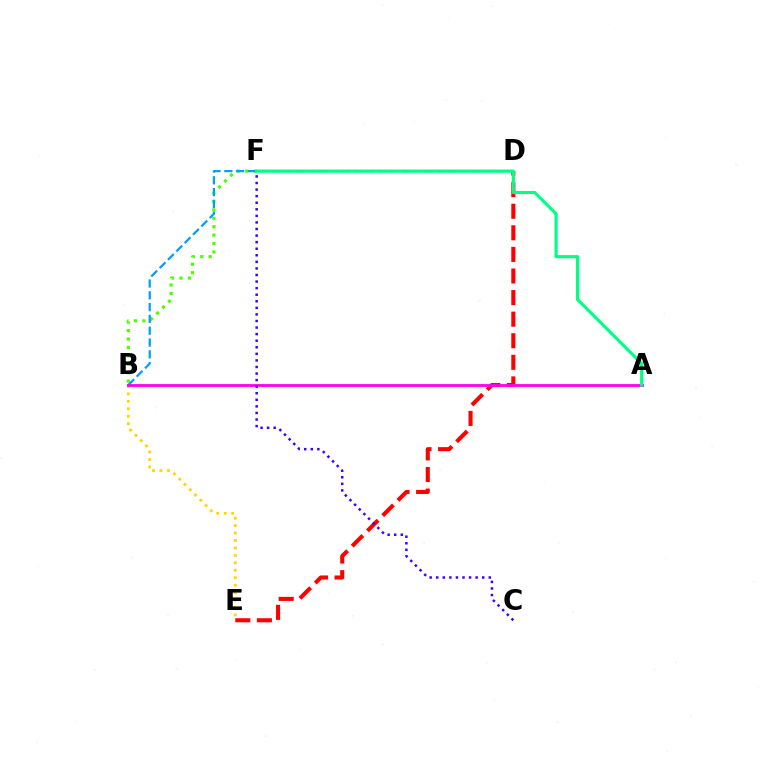{('B', 'F'): [{'color': '#4fff00', 'line_style': 'dotted', 'thickness': 2.29}], ('B', 'D'): [{'color': '#009eff', 'line_style': 'dashed', 'thickness': 1.6}], ('D', 'E'): [{'color': '#ff0000', 'line_style': 'dashed', 'thickness': 2.93}], ('B', 'E'): [{'color': '#ffd500', 'line_style': 'dotted', 'thickness': 2.02}], ('A', 'B'): [{'color': '#ff00ed', 'line_style': 'solid', 'thickness': 2.02}], ('A', 'F'): [{'color': '#00ff86', 'line_style': 'solid', 'thickness': 2.27}], ('C', 'F'): [{'color': '#3700ff', 'line_style': 'dotted', 'thickness': 1.78}]}